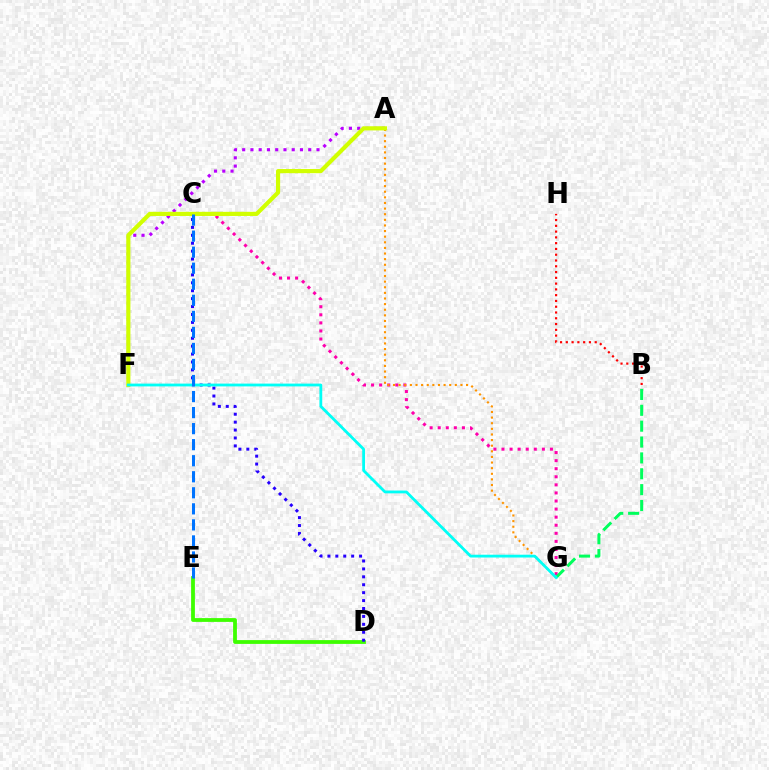{('B', 'H'): [{'color': '#ff0000', 'line_style': 'dotted', 'thickness': 1.57}], ('C', 'G'): [{'color': '#ff00ac', 'line_style': 'dotted', 'thickness': 2.19}], ('B', 'G'): [{'color': '#00ff5c', 'line_style': 'dashed', 'thickness': 2.16}], ('D', 'E'): [{'color': '#3dff00', 'line_style': 'solid', 'thickness': 2.73}], ('A', 'F'): [{'color': '#b900ff', 'line_style': 'dotted', 'thickness': 2.24}, {'color': '#d1ff00', 'line_style': 'solid', 'thickness': 2.99}], ('A', 'G'): [{'color': '#ff9400', 'line_style': 'dotted', 'thickness': 1.53}], ('C', 'D'): [{'color': '#2500ff', 'line_style': 'dotted', 'thickness': 2.15}], ('F', 'G'): [{'color': '#00fff6', 'line_style': 'solid', 'thickness': 2.01}], ('C', 'E'): [{'color': '#0074ff', 'line_style': 'dashed', 'thickness': 2.18}]}